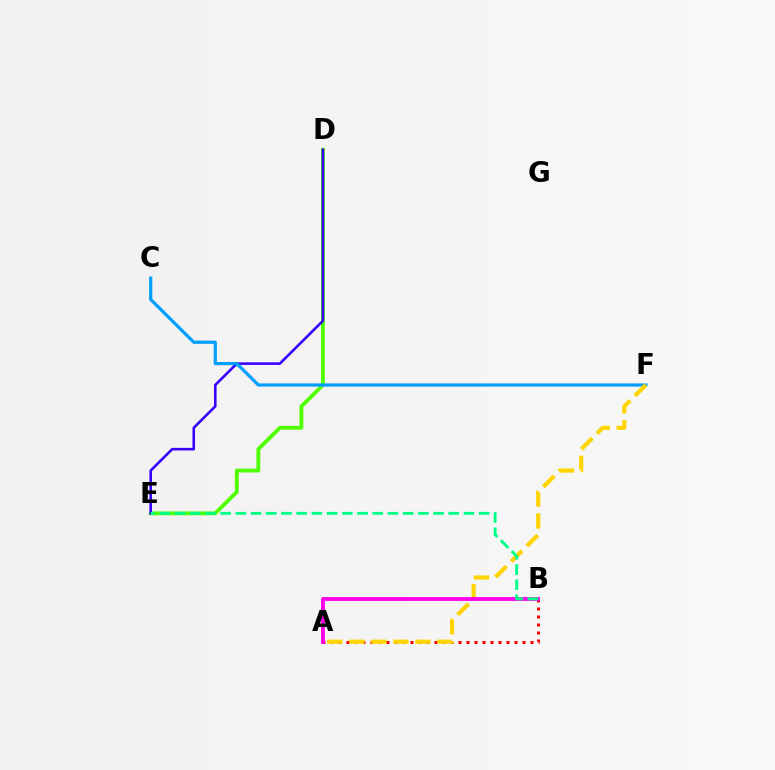{('D', 'E'): [{'color': '#4fff00', 'line_style': 'solid', 'thickness': 2.74}, {'color': '#3700ff', 'line_style': 'solid', 'thickness': 1.86}], ('A', 'B'): [{'color': '#ff0000', 'line_style': 'dotted', 'thickness': 2.17}, {'color': '#ff00ed', 'line_style': 'solid', 'thickness': 2.76}], ('C', 'F'): [{'color': '#009eff', 'line_style': 'solid', 'thickness': 2.3}], ('A', 'F'): [{'color': '#ffd500', 'line_style': 'dashed', 'thickness': 2.99}], ('B', 'E'): [{'color': '#00ff86', 'line_style': 'dashed', 'thickness': 2.07}]}